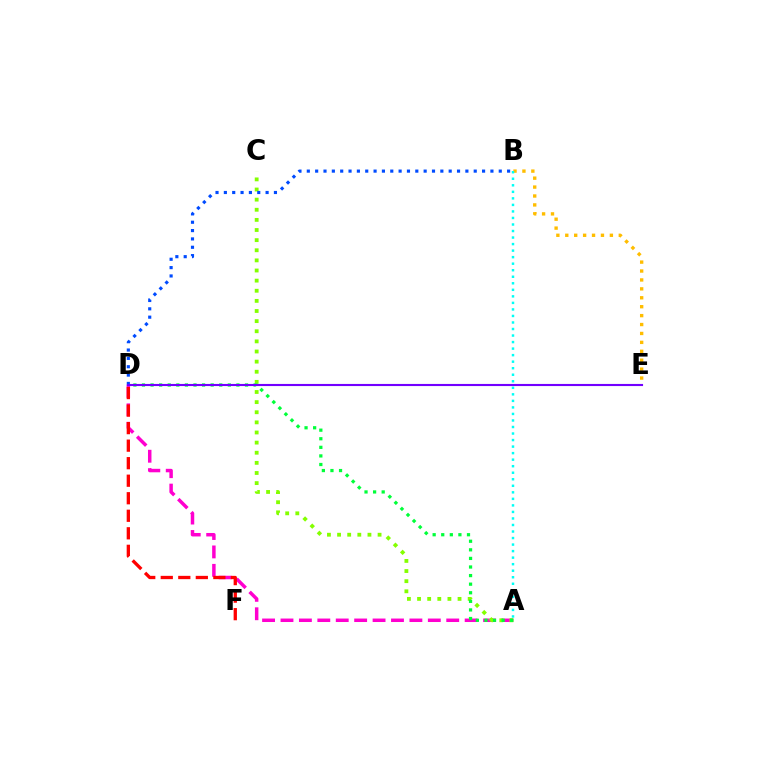{('A', 'D'): [{'color': '#ff00cf', 'line_style': 'dashed', 'thickness': 2.5}, {'color': '#00ff39', 'line_style': 'dotted', 'thickness': 2.33}], ('D', 'F'): [{'color': '#ff0000', 'line_style': 'dashed', 'thickness': 2.38}], ('A', 'C'): [{'color': '#84ff00', 'line_style': 'dotted', 'thickness': 2.75}], ('B', 'E'): [{'color': '#ffbd00', 'line_style': 'dotted', 'thickness': 2.42}], ('B', 'D'): [{'color': '#004bff', 'line_style': 'dotted', 'thickness': 2.27}], ('A', 'B'): [{'color': '#00fff6', 'line_style': 'dotted', 'thickness': 1.77}], ('D', 'E'): [{'color': '#7200ff', 'line_style': 'solid', 'thickness': 1.53}]}